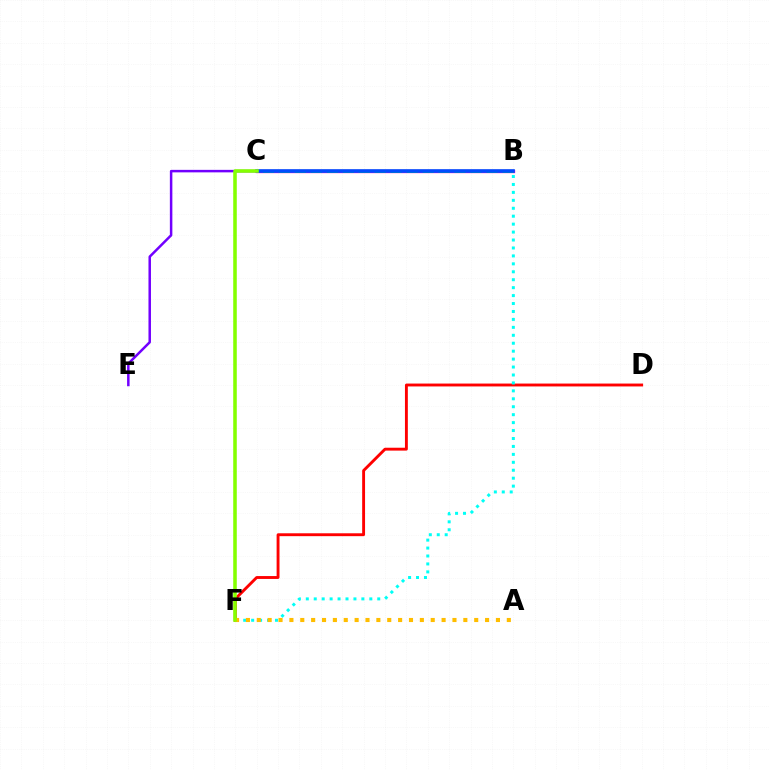{('B', 'C'): [{'color': '#ff00cf', 'line_style': 'solid', 'thickness': 2.38}, {'color': '#00ff39', 'line_style': 'dashed', 'thickness': 2.17}, {'color': '#004bff', 'line_style': 'solid', 'thickness': 2.61}], ('D', 'F'): [{'color': '#ff0000', 'line_style': 'solid', 'thickness': 2.08}], ('B', 'F'): [{'color': '#00fff6', 'line_style': 'dotted', 'thickness': 2.16}], ('A', 'F'): [{'color': '#ffbd00', 'line_style': 'dotted', 'thickness': 2.95}], ('C', 'E'): [{'color': '#7200ff', 'line_style': 'solid', 'thickness': 1.8}], ('C', 'F'): [{'color': '#84ff00', 'line_style': 'solid', 'thickness': 2.56}]}